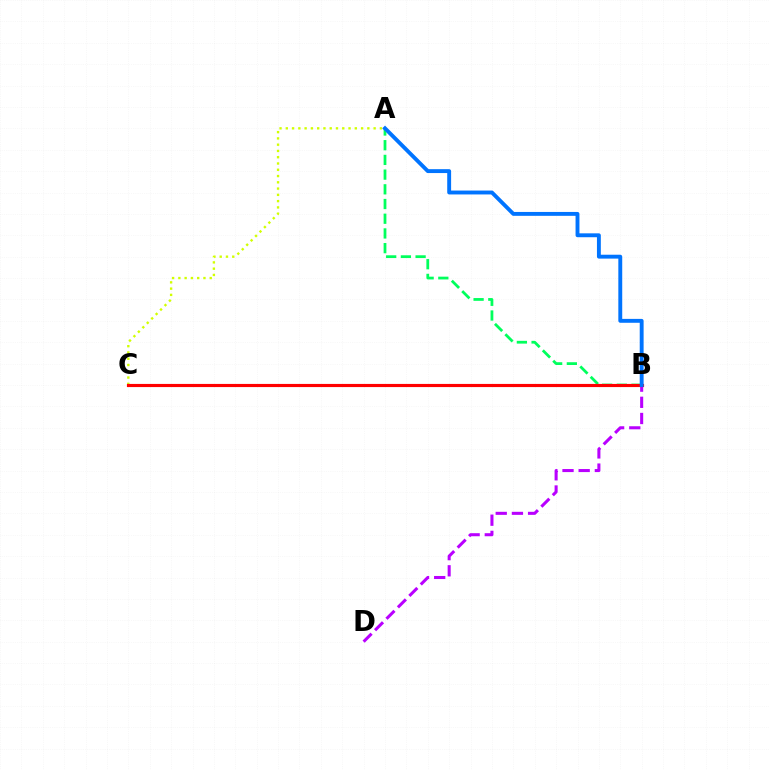{('A', 'C'): [{'color': '#d1ff00', 'line_style': 'dotted', 'thickness': 1.7}], ('B', 'D'): [{'color': '#b900ff', 'line_style': 'dashed', 'thickness': 2.2}], ('A', 'B'): [{'color': '#00ff5c', 'line_style': 'dashed', 'thickness': 2.0}, {'color': '#0074ff', 'line_style': 'solid', 'thickness': 2.8}], ('B', 'C'): [{'color': '#ff0000', 'line_style': 'solid', 'thickness': 2.26}]}